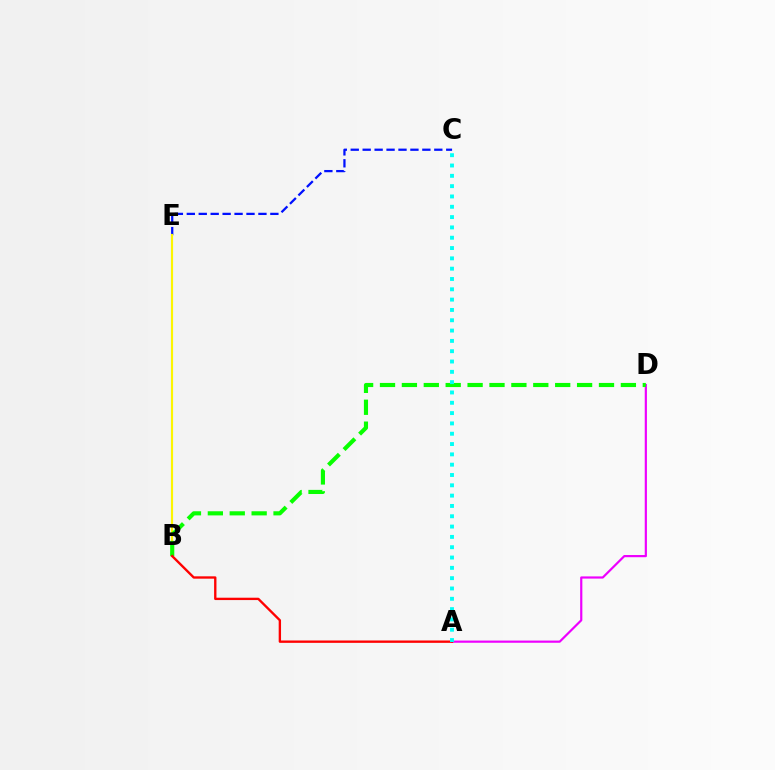{('A', 'D'): [{'color': '#ee00ff', 'line_style': 'solid', 'thickness': 1.58}], ('C', 'E'): [{'color': '#0010ff', 'line_style': 'dashed', 'thickness': 1.62}], ('B', 'E'): [{'color': '#fcf500', 'line_style': 'solid', 'thickness': 1.56}], ('B', 'D'): [{'color': '#08ff00', 'line_style': 'dashed', 'thickness': 2.97}], ('A', 'B'): [{'color': '#ff0000', 'line_style': 'solid', 'thickness': 1.69}], ('A', 'C'): [{'color': '#00fff6', 'line_style': 'dotted', 'thickness': 2.8}]}